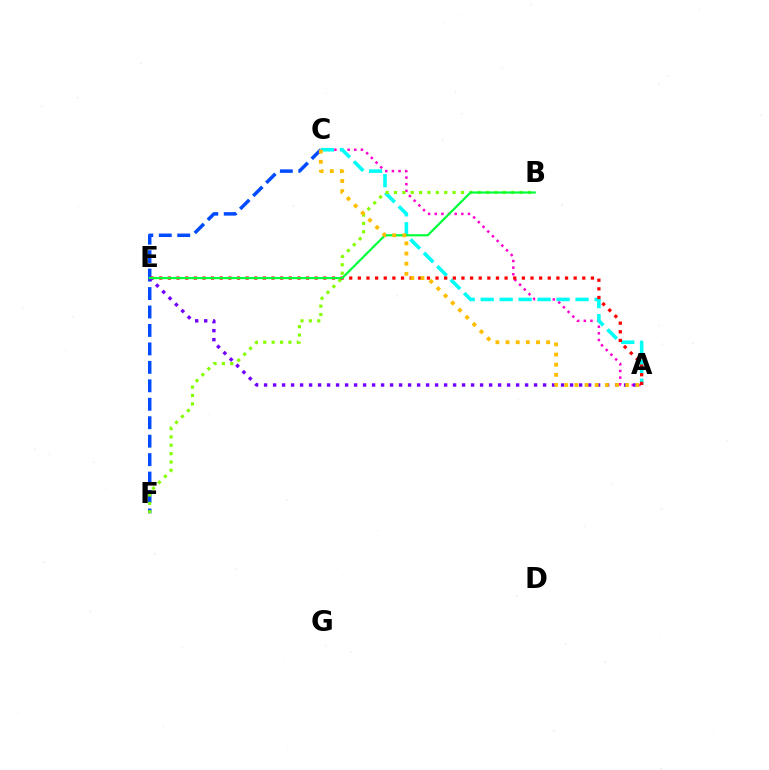{('A', 'C'): [{'color': '#ff00cf', 'line_style': 'dotted', 'thickness': 1.8}, {'color': '#00fff6', 'line_style': 'dashed', 'thickness': 2.58}, {'color': '#ffbd00', 'line_style': 'dotted', 'thickness': 2.76}], ('C', 'F'): [{'color': '#004bff', 'line_style': 'dashed', 'thickness': 2.51}], ('B', 'F'): [{'color': '#84ff00', 'line_style': 'dotted', 'thickness': 2.28}], ('A', 'E'): [{'color': '#ff0000', 'line_style': 'dotted', 'thickness': 2.35}, {'color': '#7200ff', 'line_style': 'dotted', 'thickness': 2.45}], ('B', 'E'): [{'color': '#00ff39', 'line_style': 'solid', 'thickness': 1.56}]}